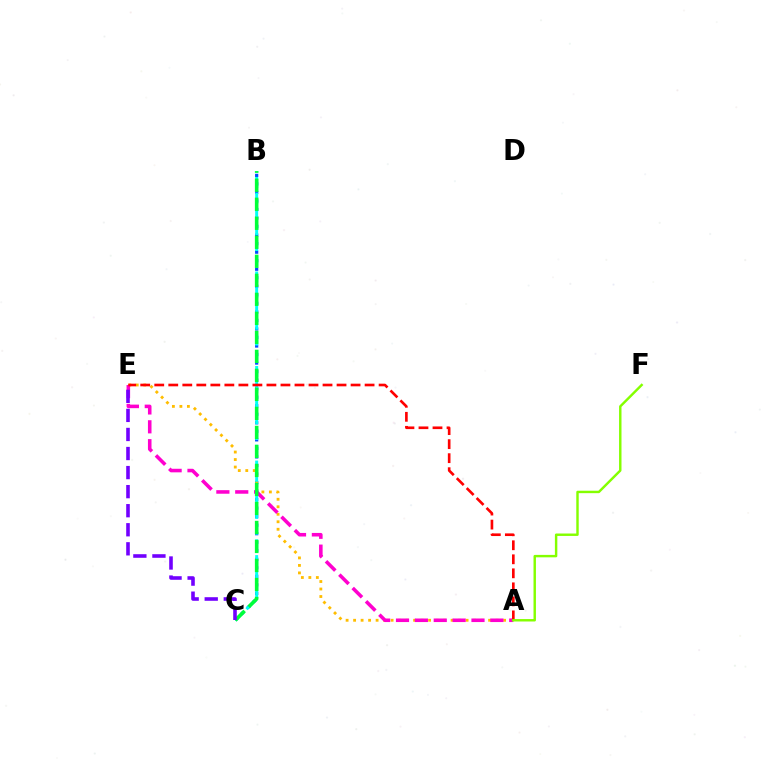{('B', 'C'): [{'color': '#004bff', 'line_style': 'dotted', 'thickness': 2.32}, {'color': '#00fff6', 'line_style': 'dashed', 'thickness': 2.14}, {'color': '#00ff39', 'line_style': 'dashed', 'thickness': 2.58}], ('A', 'E'): [{'color': '#ffbd00', 'line_style': 'dotted', 'thickness': 2.04}, {'color': '#ff00cf', 'line_style': 'dashed', 'thickness': 2.56}, {'color': '#ff0000', 'line_style': 'dashed', 'thickness': 1.9}], ('A', 'F'): [{'color': '#84ff00', 'line_style': 'solid', 'thickness': 1.75}], ('C', 'E'): [{'color': '#7200ff', 'line_style': 'dashed', 'thickness': 2.59}]}